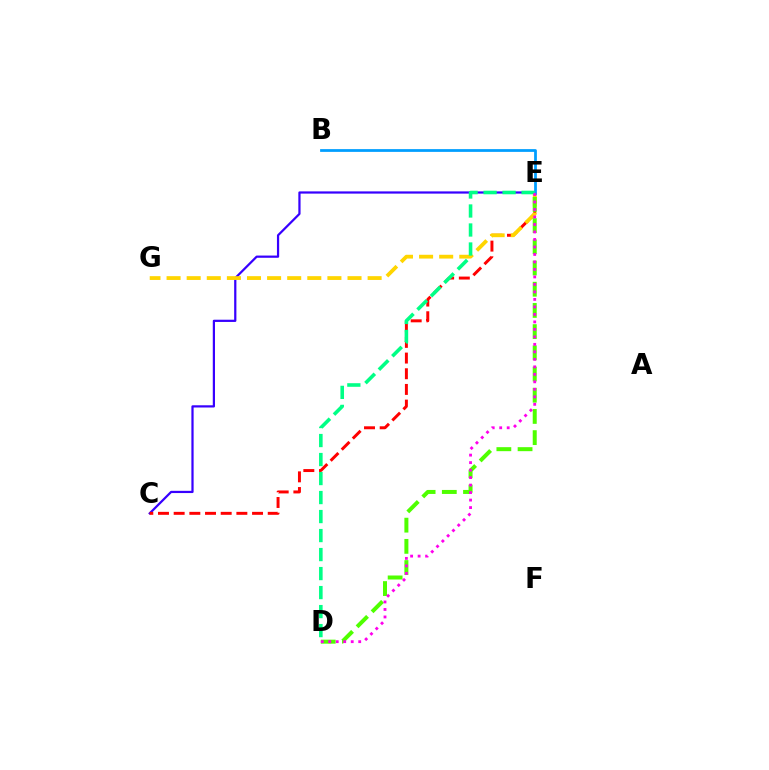{('C', 'E'): [{'color': '#3700ff', 'line_style': 'solid', 'thickness': 1.6}, {'color': '#ff0000', 'line_style': 'dashed', 'thickness': 2.13}], ('E', 'G'): [{'color': '#ffd500', 'line_style': 'dashed', 'thickness': 2.73}], ('D', 'E'): [{'color': '#4fff00', 'line_style': 'dashed', 'thickness': 2.88}, {'color': '#00ff86', 'line_style': 'dashed', 'thickness': 2.58}, {'color': '#ff00ed', 'line_style': 'dotted', 'thickness': 2.04}], ('B', 'E'): [{'color': '#009eff', 'line_style': 'solid', 'thickness': 1.99}]}